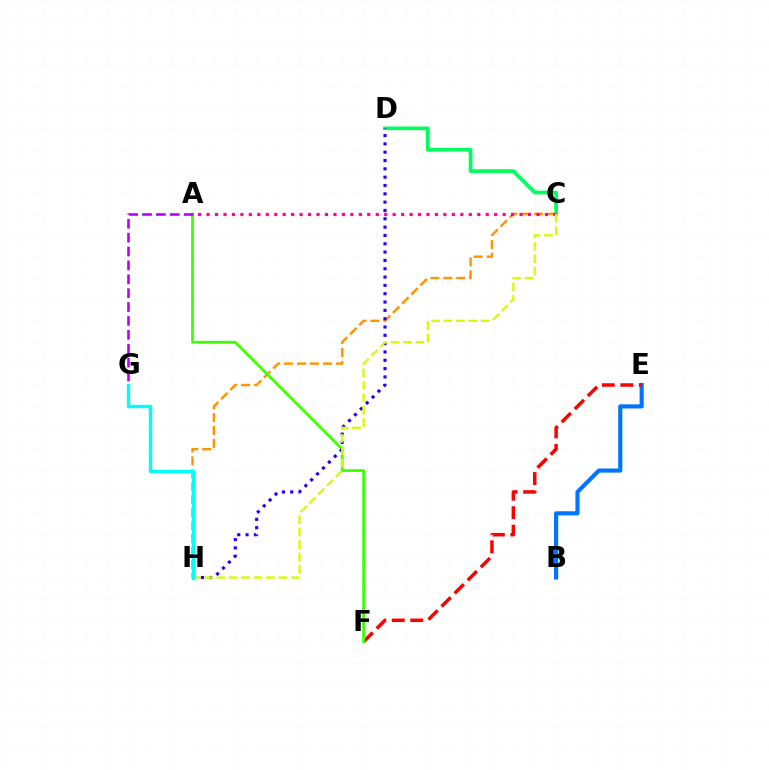{('B', 'E'): [{'color': '#0074ff', 'line_style': 'solid', 'thickness': 2.98}], ('C', 'H'): [{'color': '#ff9400', 'line_style': 'dashed', 'thickness': 1.76}, {'color': '#d1ff00', 'line_style': 'dashed', 'thickness': 1.68}], ('E', 'F'): [{'color': '#ff0000', 'line_style': 'dashed', 'thickness': 2.51}], ('A', 'F'): [{'color': '#3dff00', 'line_style': 'solid', 'thickness': 1.98}], ('C', 'D'): [{'color': '#00ff5c', 'line_style': 'solid', 'thickness': 2.64}], ('A', 'C'): [{'color': '#ff00ac', 'line_style': 'dotted', 'thickness': 2.3}], ('D', 'H'): [{'color': '#2500ff', 'line_style': 'dotted', 'thickness': 2.26}], ('G', 'H'): [{'color': '#00fff6', 'line_style': 'solid', 'thickness': 2.45}], ('A', 'G'): [{'color': '#b900ff', 'line_style': 'dashed', 'thickness': 1.89}]}